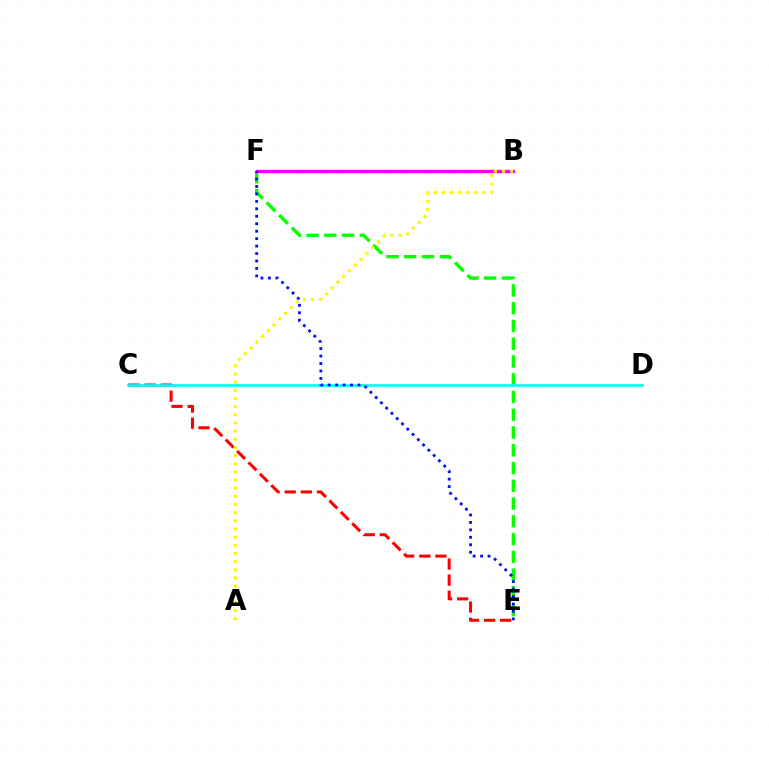{('E', 'F'): [{'color': '#08ff00', 'line_style': 'dashed', 'thickness': 2.41}, {'color': '#0010ff', 'line_style': 'dotted', 'thickness': 2.03}], ('B', 'F'): [{'color': '#ee00ff', 'line_style': 'solid', 'thickness': 2.39}], ('C', 'E'): [{'color': '#ff0000', 'line_style': 'dashed', 'thickness': 2.19}], ('C', 'D'): [{'color': '#00fff6', 'line_style': 'solid', 'thickness': 1.96}], ('A', 'B'): [{'color': '#fcf500', 'line_style': 'dotted', 'thickness': 2.22}]}